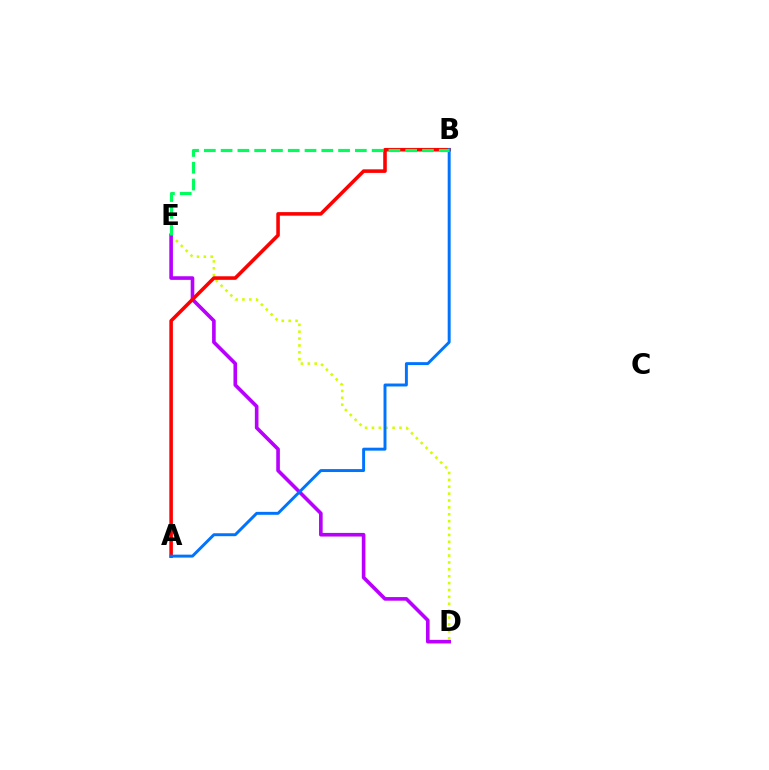{('D', 'E'): [{'color': '#d1ff00', 'line_style': 'dotted', 'thickness': 1.87}, {'color': '#b900ff', 'line_style': 'solid', 'thickness': 2.61}], ('A', 'B'): [{'color': '#ff0000', 'line_style': 'solid', 'thickness': 2.56}, {'color': '#0074ff', 'line_style': 'solid', 'thickness': 2.12}], ('B', 'E'): [{'color': '#00ff5c', 'line_style': 'dashed', 'thickness': 2.28}]}